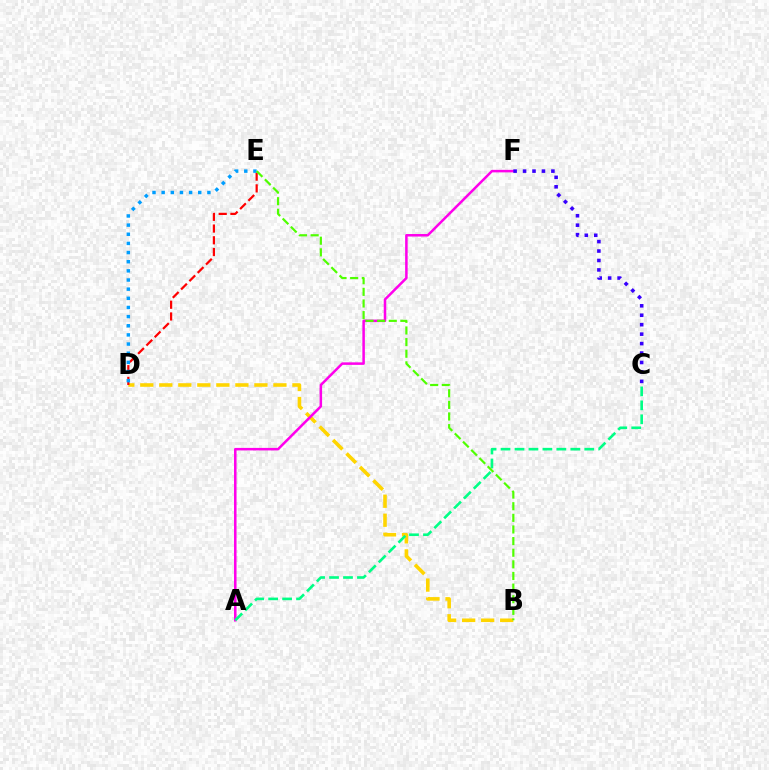{('B', 'D'): [{'color': '#ffd500', 'line_style': 'dashed', 'thickness': 2.58}], ('D', 'E'): [{'color': '#ff0000', 'line_style': 'dashed', 'thickness': 1.59}, {'color': '#009eff', 'line_style': 'dotted', 'thickness': 2.49}], ('A', 'F'): [{'color': '#ff00ed', 'line_style': 'solid', 'thickness': 1.82}], ('A', 'C'): [{'color': '#00ff86', 'line_style': 'dashed', 'thickness': 1.9}], ('C', 'F'): [{'color': '#3700ff', 'line_style': 'dotted', 'thickness': 2.57}], ('B', 'E'): [{'color': '#4fff00', 'line_style': 'dashed', 'thickness': 1.58}]}